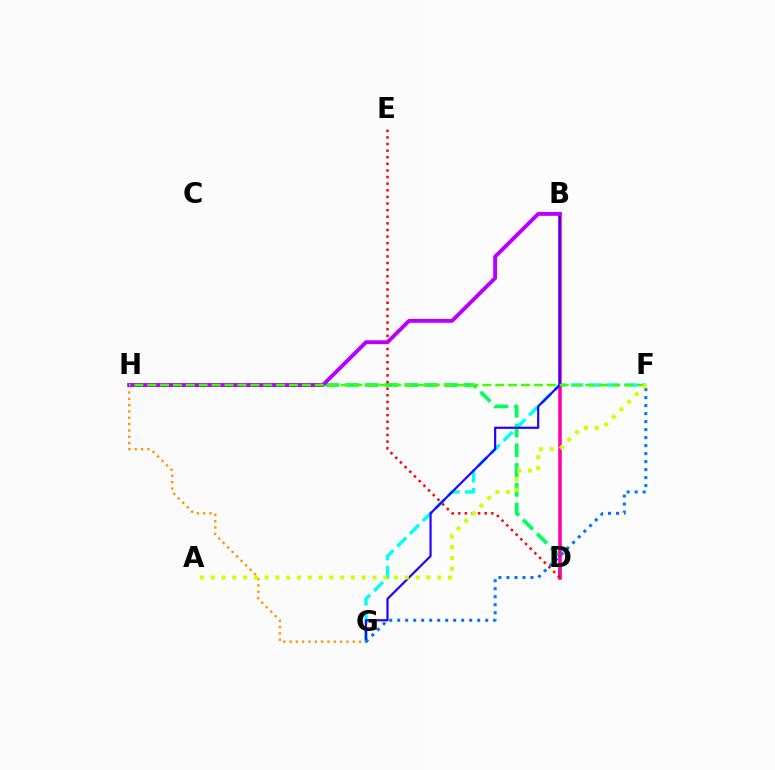{('D', 'H'): [{'color': '#00ff5c', 'line_style': 'dashed', 'thickness': 2.68}], ('F', 'G'): [{'color': '#00fff6', 'line_style': 'dashed', 'thickness': 2.45}, {'color': '#0074ff', 'line_style': 'dotted', 'thickness': 2.17}], ('B', 'D'): [{'color': '#ff00ac', 'line_style': 'solid', 'thickness': 2.57}], ('B', 'G'): [{'color': '#2500ff', 'line_style': 'solid', 'thickness': 1.57}], ('D', 'E'): [{'color': '#ff0000', 'line_style': 'dotted', 'thickness': 1.8}], ('G', 'H'): [{'color': '#ff9400', 'line_style': 'dotted', 'thickness': 1.72}], ('B', 'H'): [{'color': '#b900ff', 'line_style': 'solid', 'thickness': 2.81}], ('F', 'H'): [{'color': '#3dff00', 'line_style': 'dashed', 'thickness': 1.75}], ('A', 'F'): [{'color': '#d1ff00', 'line_style': 'dotted', 'thickness': 2.93}]}